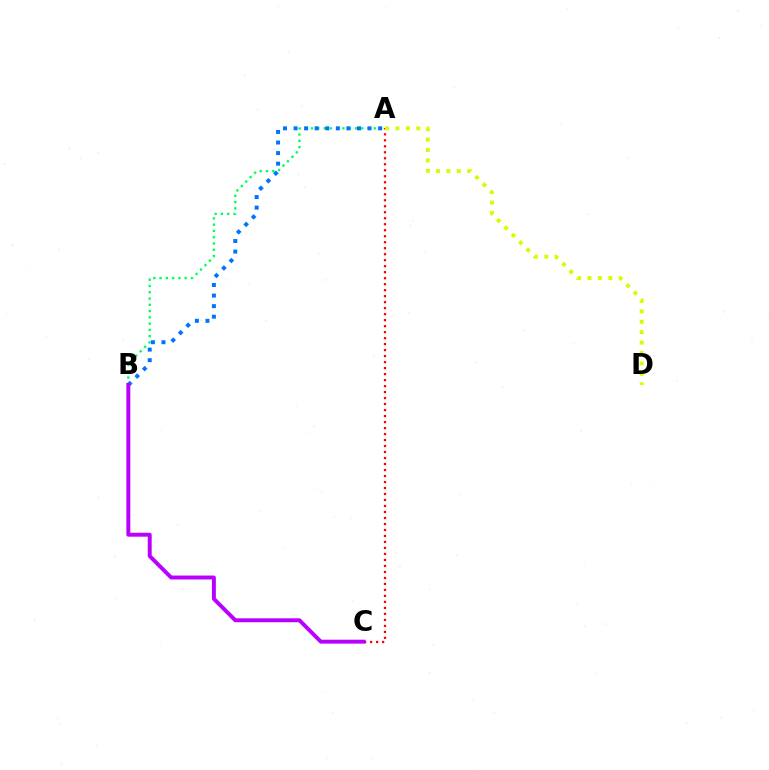{('A', 'B'): [{'color': '#00ff5c', 'line_style': 'dotted', 'thickness': 1.71}, {'color': '#0074ff', 'line_style': 'dotted', 'thickness': 2.87}], ('A', 'C'): [{'color': '#ff0000', 'line_style': 'dotted', 'thickness': 1.63}], ('A', 'D'): [{'color': '#d1ff00', 'line_style': 'dotted', 'thickness': 2.83}], ('B', 'C'): [{'color': '#b900ff', 'line_style': 'solid', 'thickness': 2.83}]}